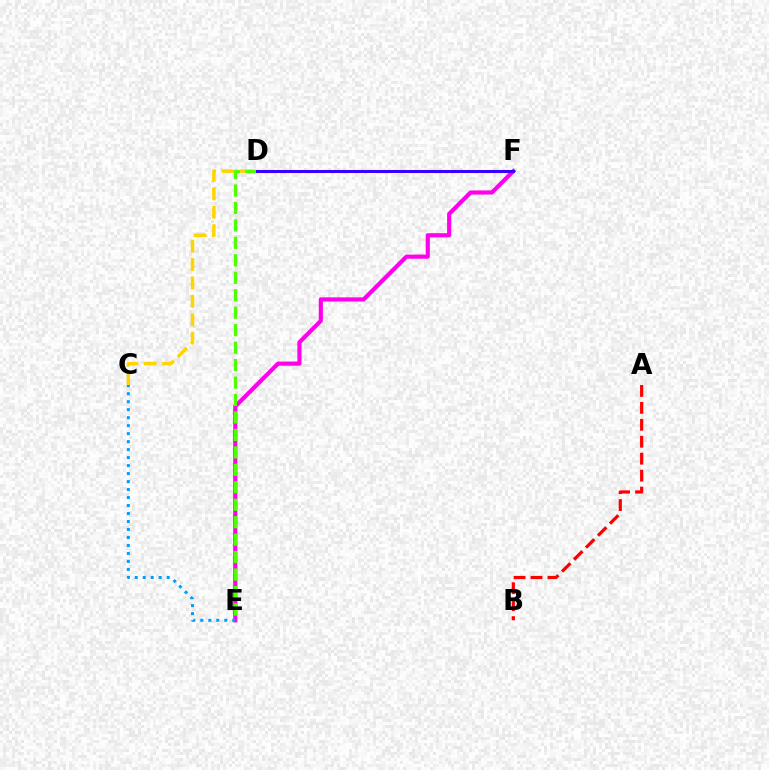{('C', 'D'): [{'color': '#ffd500', 'line_style': 'dashed', 'thickness': 2.5}], ('E', 'F'): [{'color': '#ff00ed', 'line_style': 'solid', 'thickness': 2.99}], ('D', 'F'): [{'color': '#00ff86', 'line_style': 'dashed', 'thickness': 1.83}, {'color': '#3700ff', 'line_style': 'solid', 'thickness': 2.19}], ('D', 'E'): [{'color': '#4fff00', 'line_style': 'dashed', 'thickness': 2.37}], ('A', 'B'): [{'color': '#ff0000', 'line_style': 'dashed', 'thickness': 2.3}], ('C', 'E'): [{'color': '#009eff', 'line_style': 'dotted', 'thickness': 2.17}]}